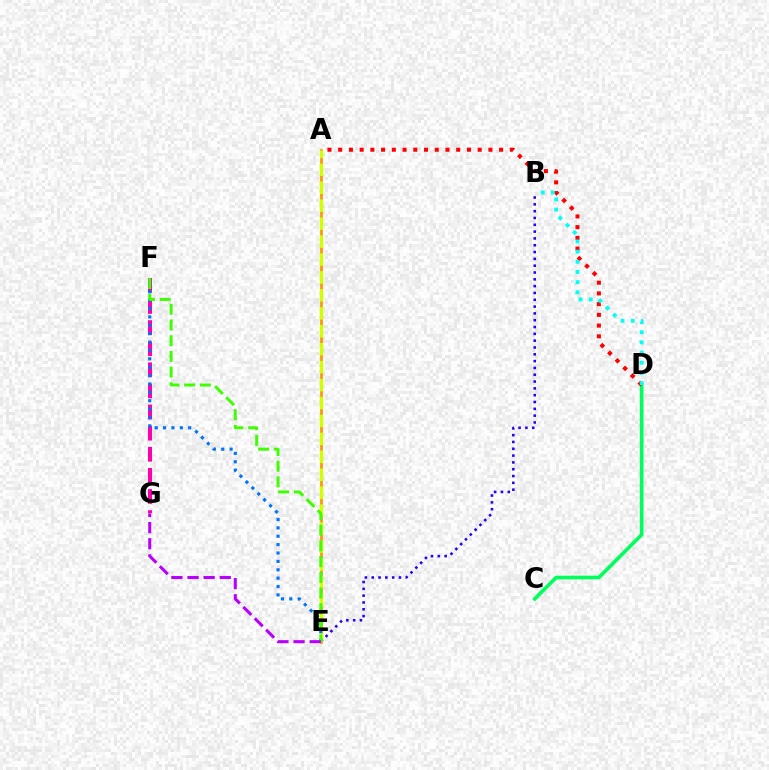{('C', 'D'): [{'color': '#00ff5c', 'line_style': 'solid', 'thickness': 2.62}], ('A', 'D'): [{'color': '#ff0000', 'line_style': 'dotted', 'thickness': 2.92}], ('F', 'G'): [{'color': '#ff00ac', 'line_style': 'dashed', 'thickness': 2.87}], ('A', 'E'): [{'color': '#ff9400', 'line_style': 'solid', 'thickness': 1.93}, {'color': '#d1ff00', 'line_style': 'dashed', 'thickness': 2.44}], ('B', 'E'): [{'color': '#2500ff', 'line_style': 'dotted', 'thickness': 1.85}], ('B', 'D'): [{'color': '#00fff6', 'line_style': 'dotted', 'thickness': 2.76}], ('E', 'F'): [{'color': '#0074ff', 'line_style': 'dotted', 'thickness': 2.28}, {'color': '#3dff00', 'line_style': 'dashed', 'thickness': 2.13}], ('E', 'G'): [{'color': '#b900ff', 'line_style': 'dashed', 'thickness': 2.19}]}